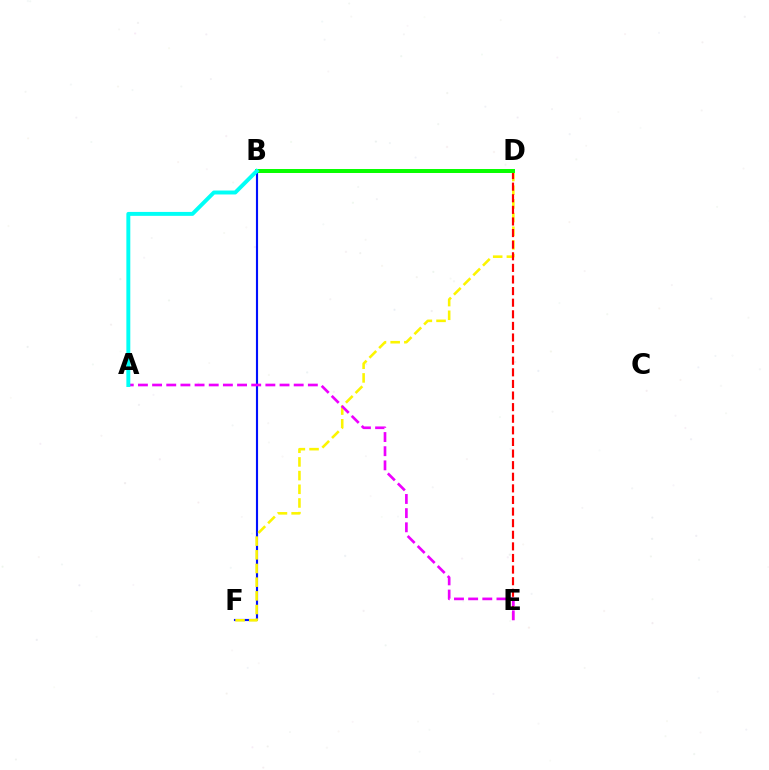{('B', 'F'): [{'color': '#0010ff', 'line_style': 'solid', 'thickness': 1.54}], ('D', 'F'): [{'color': '#fcf500', 'line_style': 'dashed', 'thickness': 1.86}], ('D', 'E'): [{'color': '#ff0000', 'line_style': 'dashed', 'thickness': 1.58}], ('B', 'D'): [{'color': '#08ff00', 'line_style': 'solid', 'thickness': 2.86}], ('A', 'E'): [{'color': '#ee00ff', 'line_style': 'dashed', 'thickness': 1.92}], ('A', 'B'): [{'color': '#00fff6', 'line_style': 'solid', 'thickness': 2.83}]}